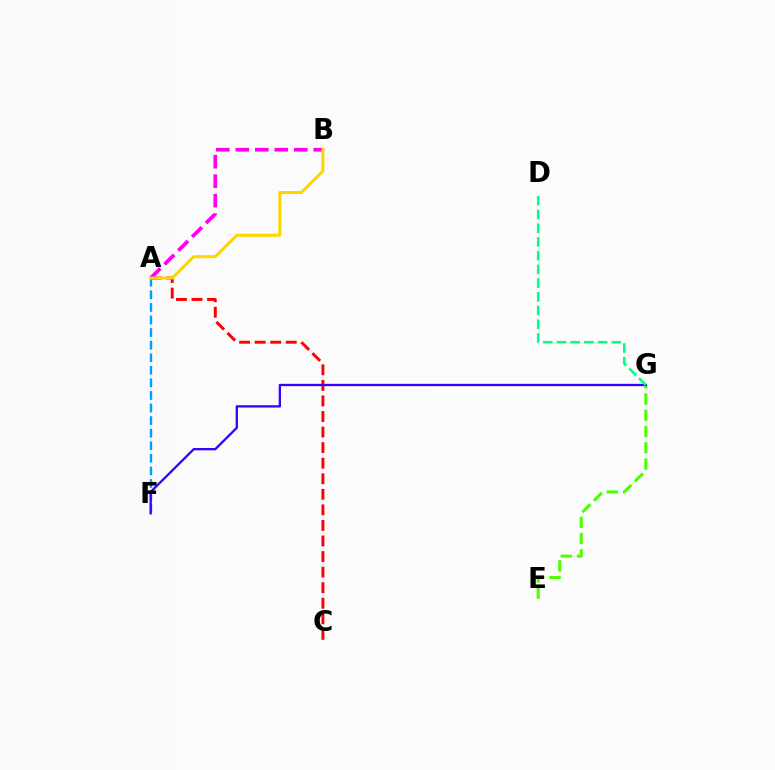{('E', 'G'): [{'color': '#4fff00', 'line_style': 'dashed', 'thickness': 2.21}], ('A', 'C'): [{'color': '#ff0000', 'line_style': 'dashed', 'thickness': 2.11}], ('A', 'F'): [{'color': '#009eff', 'line_style': 'dashed', 'thickness': 1.71}], ('F', 'G'): [{'color': '#3700ff', 'line_style': 'solid', 'thickness': 1.66}], ('D', 'G'): [{'color': '#00ff86', 'line_style': 'dashed', 'thickness': 1.86}], ('A', 'B'): [{'color': '#ff00ed', 'line_style': 'dashed', 'thickness': 2.65}, {'color': '#ffd500', 'line_style': 'solid', 'thickness': 2.16}]}